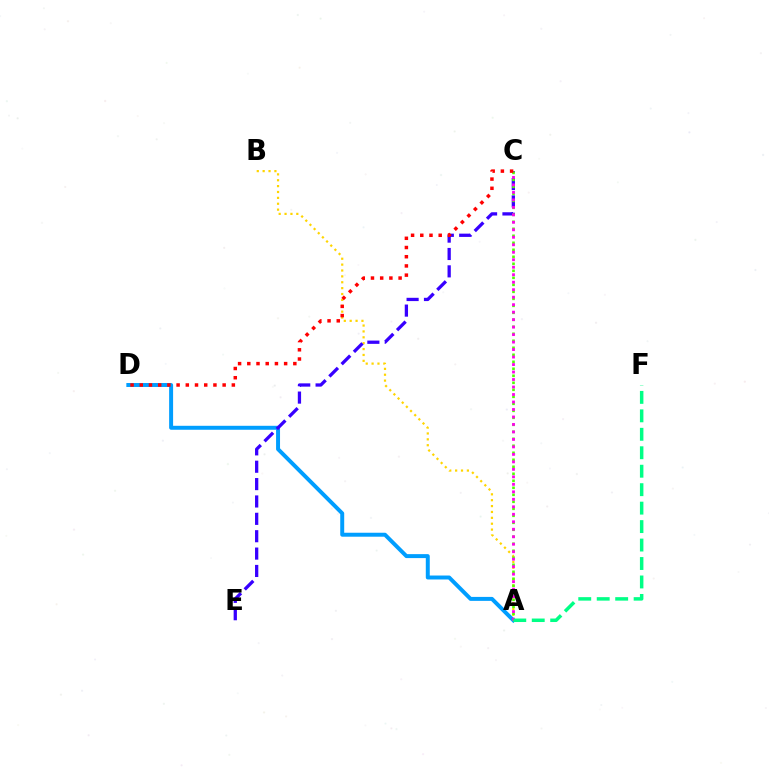{('A', 'D'): [{'color': '#009eff', 'line_style': 'solid', 'thickness': 2.85}], ('A', 'B'): [{'color': '#ffd500', 'line_style': 'dotted', 'thickness': 1.6}], ('C', 'E'): [{'color': '#3700ff', 'line_style': 'dashed', 'thickness': 2.36}], ('A', 'C'): [{'color': '#4fff00', 'line_style': 'dotted', 'thickness': 1.9}, {'color': '#ff00ed', 'line_style': 'dotted', 'thickness': 2.03}], ('A', 'F'): [{'color': '#00ff86', 'line_style': 'dashed', 'thickness': 2.51}], ('C', 'D'): [{'color': '#ff0000', 'line_style': 'dotted', 'thickness': 2.5}]}